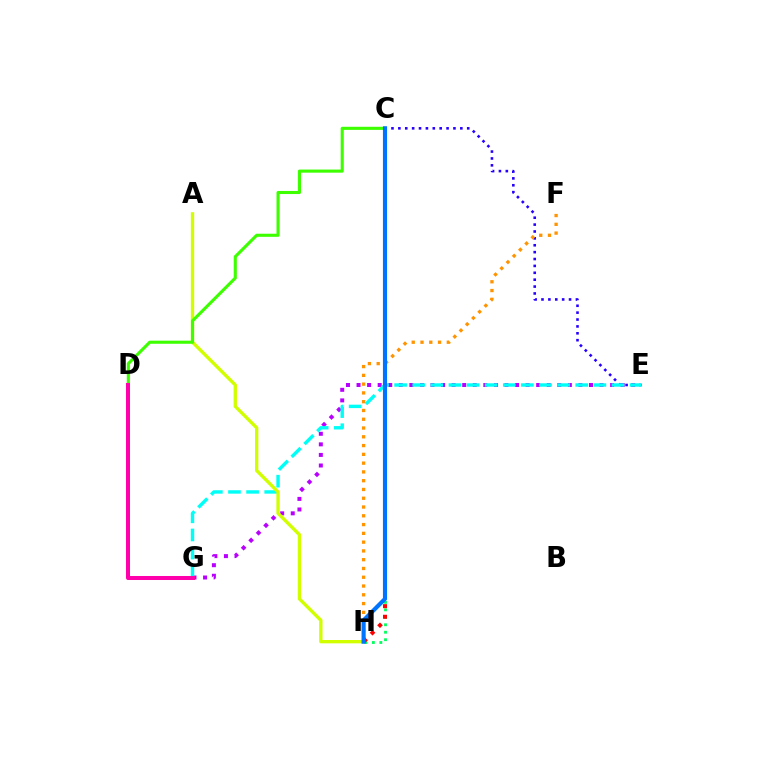{('C', 'E'): [{'color': '#2500ff', 'line_style': 'dotted', 'thickness': 1.87}], ('E', 'G'): [{'color': '#b900ff', 'line_style': 'dotted', 'thickness': 2.87}, {'color': '#00fff6', 'line_style': 'dashed', 'thickness': 2.46}], ('F', 'H'): [{'color': '#ff9400', 'line_style': 'dotted', 'thickness': 2.38}], ('A', 'H'): [{'color': '#d1ff00', 'line_style': 'solid', 'thickness': 2.41}], ('C', 'D'): [{'color': '#3dff00', 'line_style': 'solid', 'thickness': 2.23}], ('C', 'H'): [{'color': '#00ff5c', 'line_style': 'dotted', 'thickness': 2.03}, {'color': '#ff0000', 'line_style': 'dotted', 'thickness': 2.88}, {'color': '#0074ff', 'line_style': 'solid', 'thickness': 2.98}], ('D', 'G'): [{'color': '#ff00ac', 'line_style': 'solid', 'thickness': 2.89}]}